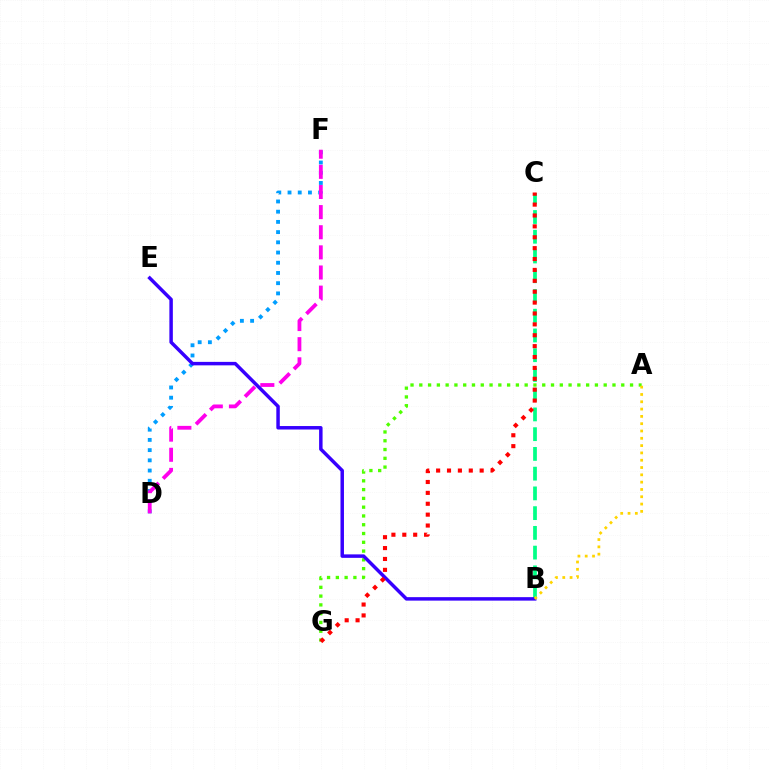{('B', 'C'): [{'color': '#00ff86', 'line_style': 'dashed', 'thickness': 2.68}], ('D', 'F'): [{'color': '#009eff', 'line_style': 'dotted', 'thickness': 2.78}, {'color': '#ff00ed', 'line_style': 'dashed', 'thickness': 2.74}], ('A', 'G'): [{'color': '#4fff00', 'line_style': 'dotted', 'thickness': 2.39}], ('B', 'E'): [{'color': '#3700ff', 'line_style': 'solid', 'thickness': 2.5}], ('A', 'B'): [{'color': '#ffd500', 'line_style': 'dotted', 'thickness': 1.98}], ('C', 'G'): [{'color': '#ff0000', 'line_style': 'dotted', 'thickness': 2.96}]}